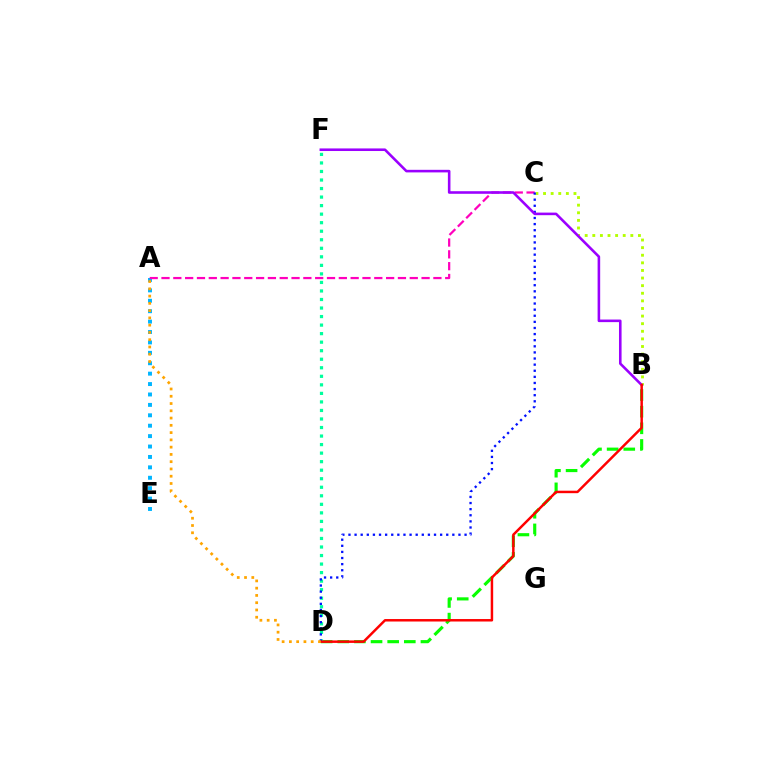{('B', 'D'): [{'color': '#08ff00', 'line_style': 'dashed', 'thickness': 2.26}, {'color': '#ff0000', 'line_style': 'solid', 'thickness': 1.78}], ('B', 'C'): [{'color': '#b3ff00', 'line_style': 'dotted', 'thickness': 2.07}], ('D', 'F'): [{'color': '#00ff9d', 'line_style': 'dotted', 'thickness': 2.32}], ('A', 'E'): [{'color': '#00b5ff', 'line_style': 'dotted', 'thickness': 2.83}], ('A', 'C'): [{'color': '#ff00bd', 'line_style': 'dashed', 'thickness': 1.61}], ('C', 'D'): [{'color': '#0010ff', 'line_style': 'dotted', 'thickness': 1.66}], ('B', 'F'): [{'color': '#9b00ff', 'line_style': 'solid', 'thickness': 1.86}], ('A', 'D'): [{'color': '#ffa500', 'line_style': 'dotted', 'thickness': 1.97}]}